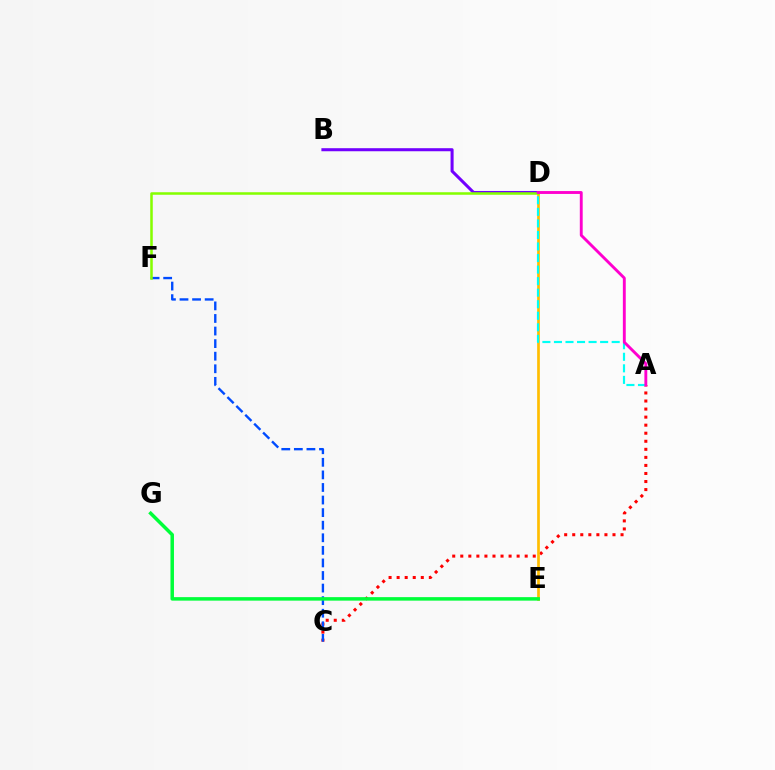{('A', 'C'): [{'color': '#ff0000', 'line_style': 'dotted', 'thickness': 2.19}], ('D', 'E'): [{'color': '#ffbd00', 'line_style': 'solid', 'thickness': 1.94}], ('A', 'D'): [{'color': '#00fff6', 'line_style': 'dashed', 'thickness': 1.57}, {'color': '#ff00cf', 'line_style': 'solid', 'thickness': 2.08}], ('B', 'D'): [{'color': '#7200ff', 'line_style': 'solid', 'thickness': 2.19}], ('C', 'F'): [{'color': '#004bff', 'line_style': 'dashed', 'thickness': 1.71}], ('D', 'F'): [{'color': '#84ff00', 'line_style': 'solid', 'thickness': 1.82}], ('E', 'G'): [{'color': '#00ff39', 'line_style': 'solid', 'thickness': 2.52}]}